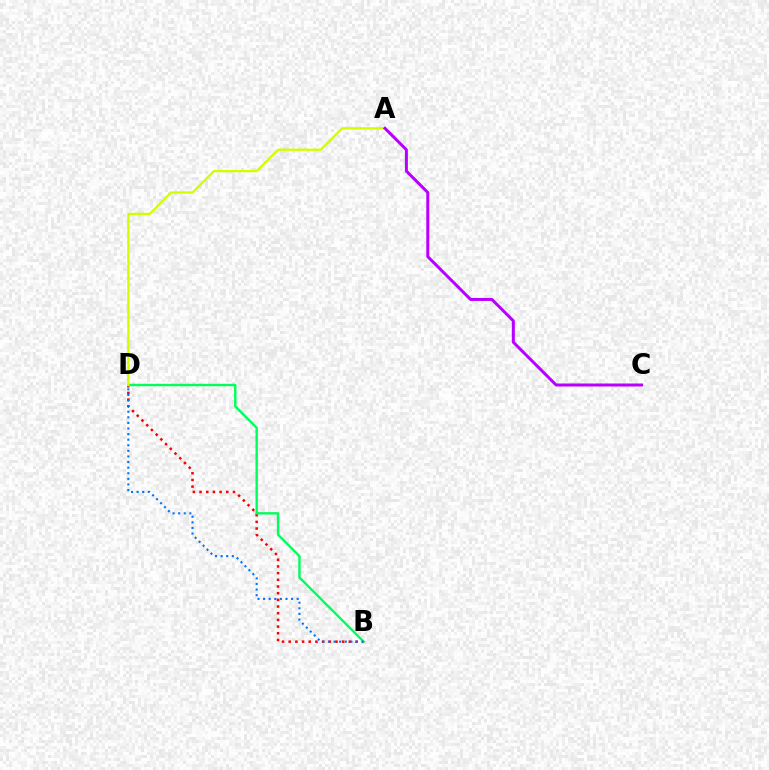{('B', 'D'): [{'color': '#ff0000', 'line_style': 'dotted', 'thickness': 1.82}, {'color': '#00ff5c', 'line_style': 'solid', 'thickness': 1.72}, {'color': '#0074ff', 'line_style': 'dotted', 'thickness': 1.52}], ('A', 'D'): [{'color': '#d1ff00', 'line_style': 'solid', 'thickness': 1.66}], ('A', 'C'): [{'color': '#b900ff', 'line_style': 'solid', 'thickness': 2.16}]}